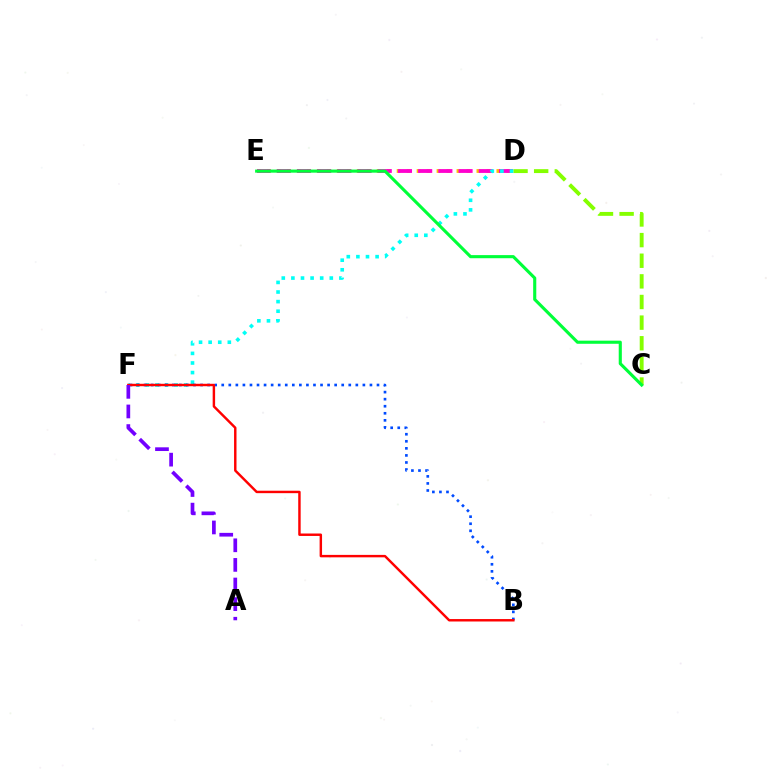{('C', 'D'): [{'color': '#84ff00', 'line_style': 'dashed', 'thickness': 2.8}], ('D', 'E'): [{'color': '#ffbd00', 'line_style': 'dotted', 'thickness': 2.71}, {'color': '#ff00cf', 'line_style': 'dashed', 'thickness': 2.74}], ('D', 'F'): [{'color': '#00fff6', 'line_style': 'dotted', 'thickness': 2.61}], ('B', 'F'): [{'color': '#004bff', 'line_style': 'dotted', 'thickness': 1.92}, {'color': '#ff0000', 'line_style': 'solid', 'thickness': 1.76}], ('A', 'F'): [{'color': '#7200ff', 'line_style': 'dashed', 'thickness': 2.66}], ('C', 'E'): [{'color': '#00ff39', 'line_style': 'solid', 'thickness': 2.24}]}